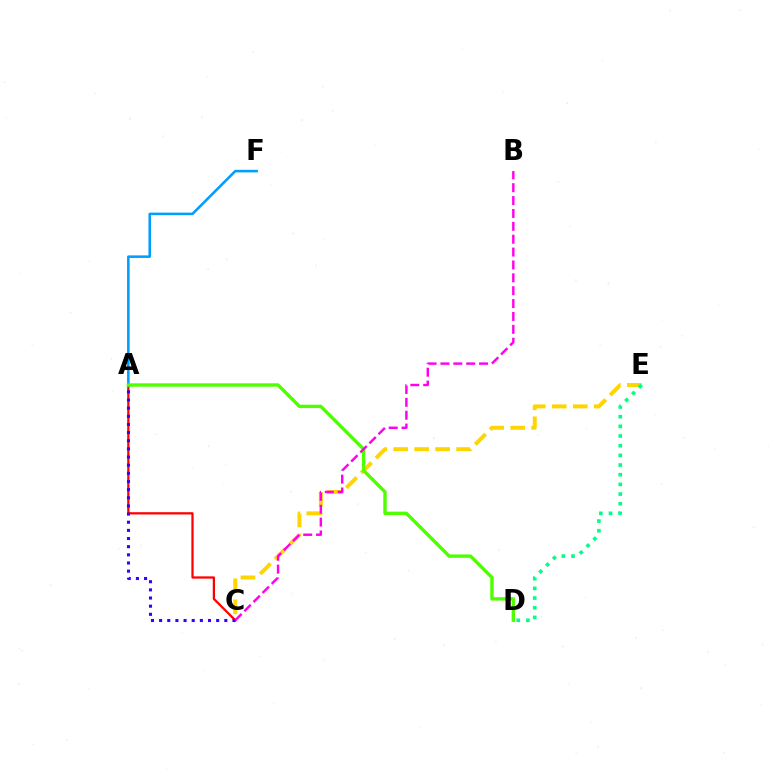{('A', 'C'): [{'color': '#ff0000', 'line_style': 'solid', 'thickness': 1.63}, {'color': '#3700ff', 'line_style': 'dotted', 'thickness': 2.21}], ('A', 'F'): [{'color': '#009eff', 'line_style': 'solid', 'thickness': 1.84}], ('C', 'E'): [{'color': '#ffd500', 'line_style': 'dashed', 'thickness': 2.85}], ('A', 'D'): [{'color': '#4fff00', 'line_style': 'solid', 'thickness': 2.43}], ('B', 'C'): [{'color': '#ff00ed', 'line_style': 'dashed', 'thickness': 1.75}], ('D', 'E'): [{'color': '#00ff86', 'line_style': 'dotted', 'thickness': 2.63}]}